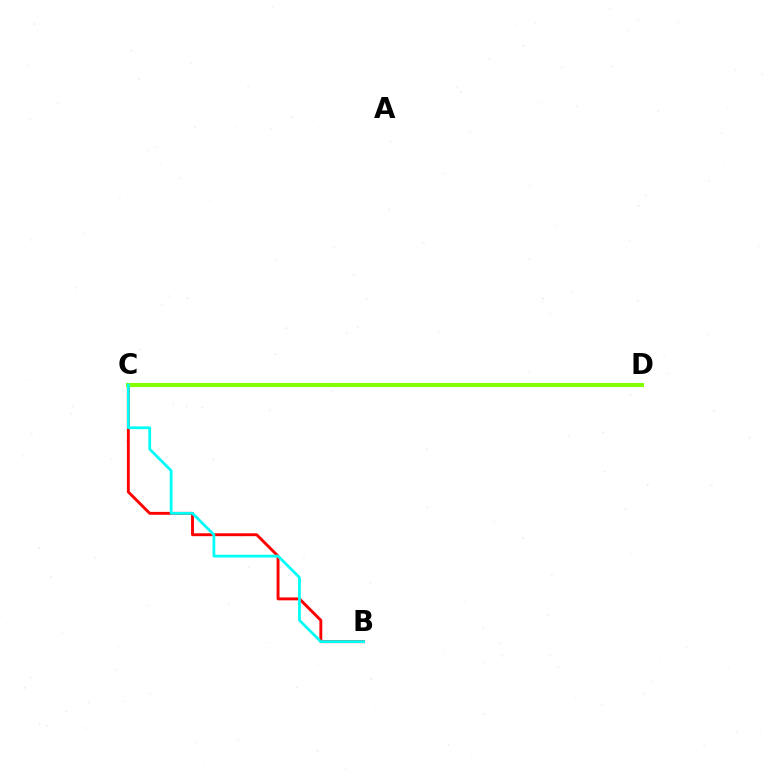{('B', 'C'): [{'color': '#ff0000', 'line_style': 'solid', 'thickness': 2.08}, {'color': '#00fff6', 'line_style': 'solid', 'thickness': 1.99}], ('C', 'D'): [{'color': '#7200ff', 'line_style': 'dotted', 'thickness': 1.5}, {'color': '#84ff00', 'line_style': 'solid', 'thickness': 2.93}]}